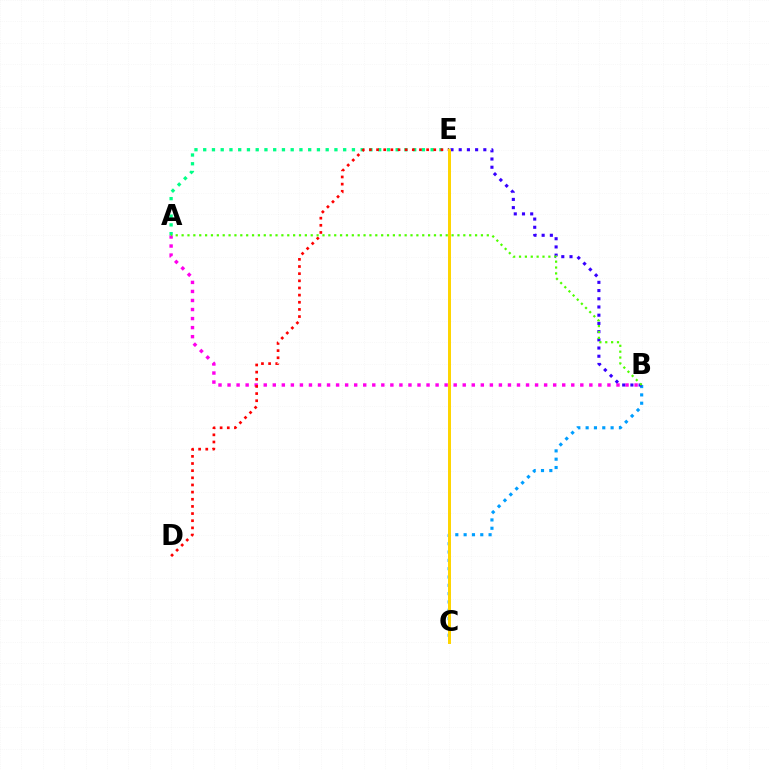{('A', 'B'): [{'color': '#ff00ed', 'line_style': 'dotted', 'thickness': 2.46}, {'color': '#4fff00', 'line_style': 'dotted', 'thickness': 1.59}], ('A', 'E'): [{'color': '#00ff86', 'line_style': 'dotted', 'thickness': 2.38}], ('D', 'E'): [{'color': '#ff0000', 'line_style': 'dotted', 'thickness': 1.94}], ('B', 'C'): [{'color': '#009eff', 'line_style': 'dotted', 'thickness': 2.26}], ('B', 'E'): [{'color': '#3700ff', 'line_style': 'dotted', 'thickness': 2.23}], ('C', 'E'): [{'color': '#ffd500', 'line_style': 'solid', 'thickness': 2.14}]}